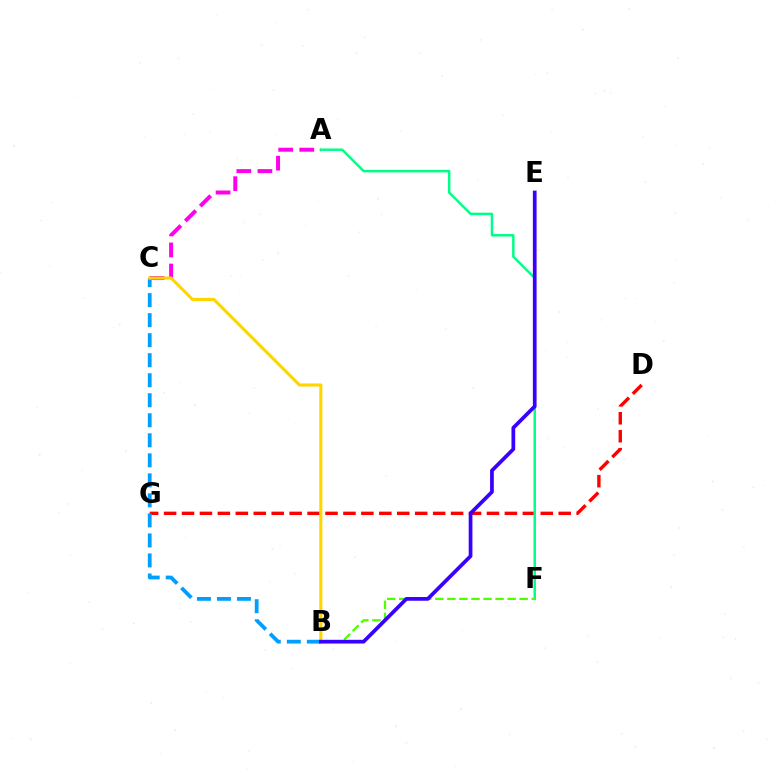{('D', 'G'): [{'color': '#ff0000', 'line_style': 'dashed', 'thickness': 2.44}], ('A', 'C'): [{'color': '#ff00ed', 'line_style': 'dashed', 'thickness': 2.86}], ('A', 'F'): [{'color': '#00ff86', 'line_style': 'solid', 'thickness': 1.78}], ('B', 'C'): [{'color': '#009eff', 'line_style': 'dashed', 'thickness': 2.72}, {'color': '#ffd500', 'line_style': 'solid', 'thickness': 2.24}], ('B', 'F'): [{'color': '#4fff00', 'line_style': 'dashed', 'thickness': 1.64}], ('B', 'E'): [{'color': '#3700ff', 'line_style': 'solid', 'thickness': 2.68}]}